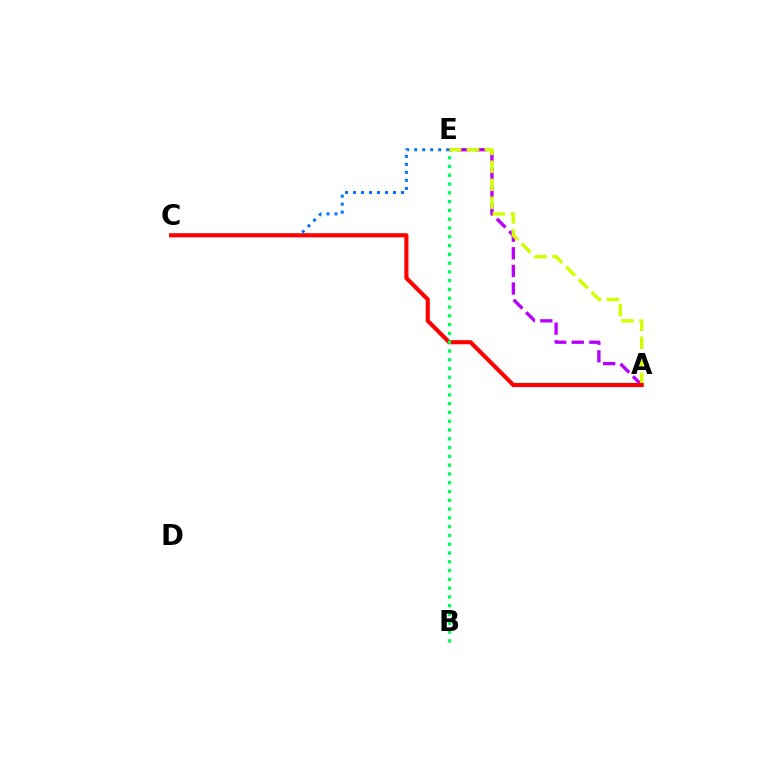{('A', 'E'): [{'color': '#b900ff', 'line_style': 'dashed', 'thickness': 2.39}, {'color': '#d1ff00', 'line_style': 'dashed', 'thickness': 2.45}], ('C', 'E'): [{'color': '#0074ff', 'line_style': 'dotted', 'thickness': 2.17}], ('A', 'C'): [{'color': '#ff0000', 'line_style': 'solid', 'thickness': 2.98}], ('B', 'E'): [{'color': '#00ff5c', 'line_style': 'dotted', 'thickness': 2.39}]}